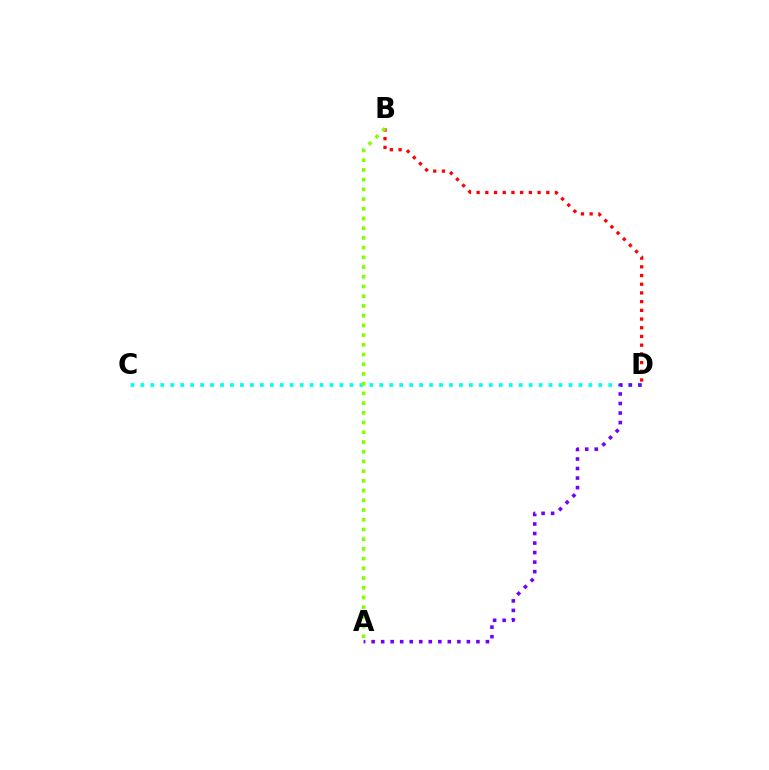{('B', 'D'): [{'color': '#ff0000', 'line_style': 'dotted', 'thickness': 2.37}], ('C', 'D'): [{'color': '#00fff6', 'line_style': 'dotted', 'thickness': 2.7}], ('A', 'D'): [{'color': '#7200ff', 'line_style': 'dotted', 'thickness': 2.59}], ('A', 'B'): [{'color': '#84ff00', 'line_style': 'dotted', 'thickness': 2.64}]}